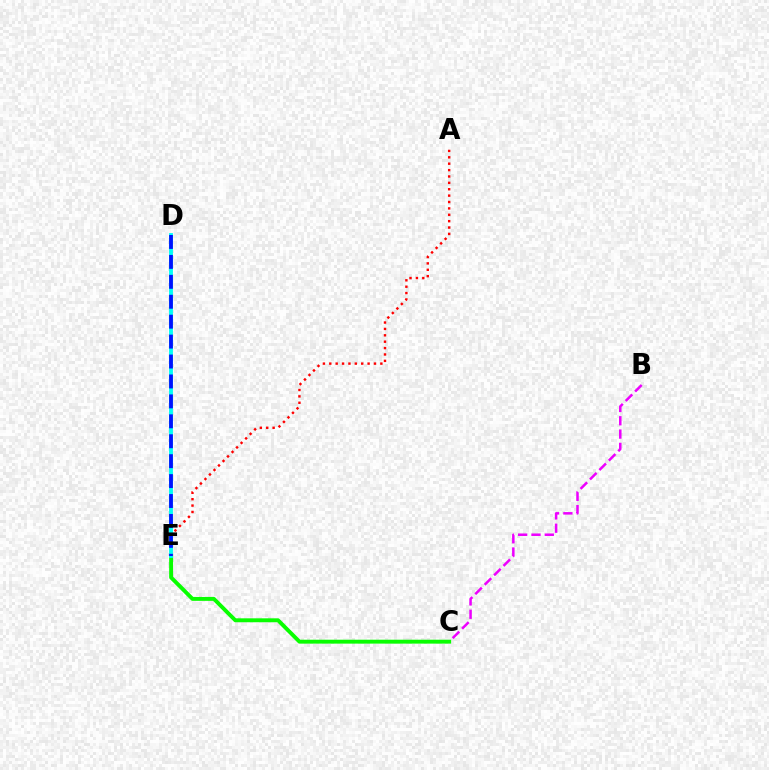{('B', 'C'): [{'color': '#ee00ff', 'line_style': 'dashed', 'thickness': 1.81}], ('A', 'E'): [{'color': '#ff0000', 'line_style': 'dotted', 'thickness': 1.73}], ('C', 'E'): [{'color': '#08ff00', 'line_style': 'solid', 'thickness': 2.82}], ('D', 'E'): [{'color': '#fcf500', 'line_style': 'dashed', 'thickness': 1.68}, {'color': '#00fff6', 'line_style': 'solid', 'thickness': 2.77}, {'color': '#0010ff', 'line_style': 'dashed', 'thickness': 2.71}]}